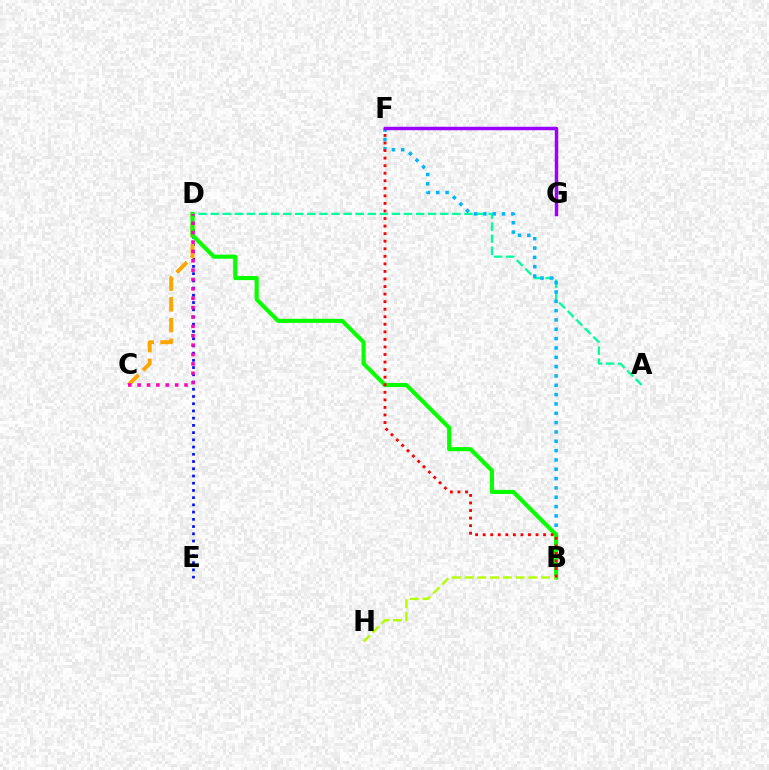{('A', 'D'): [{'color': '#00ff9d', 'line_style': 'dashed', 'thickness': 1.64}], ('D', 'E'): [{'color': '#0010ff', 'line_style': 'dotted', 'thickness': 1.96}], ('C', 'D'): [{'color': '#ffa500', 'line_style': 'dashed', 'thickness': 2.82}, {'color': '#ff00bd', 'line_style': 'dotted', 'thickness': 2.55}], ('B', 'F'): [{'color': '#00b5ff', 'line_style': 'dotted', 'thickness': 2.54}, {'color': '#ff0000', 'line_style': 'dotted', 'thickness': 2.05}], ('B', 'D'): [{'color': '#08ff00', 'line_style': 'solid', 'thickness': 2.96}], ('B', 'H'): [{'color': '#b3ff00', 'line_style': 'dashed', 'thickness': 1.73}], ('F', 'G'): [{'color': '#9b00ff', 'line_style': 'solid', 'thickness': 2.49}]}